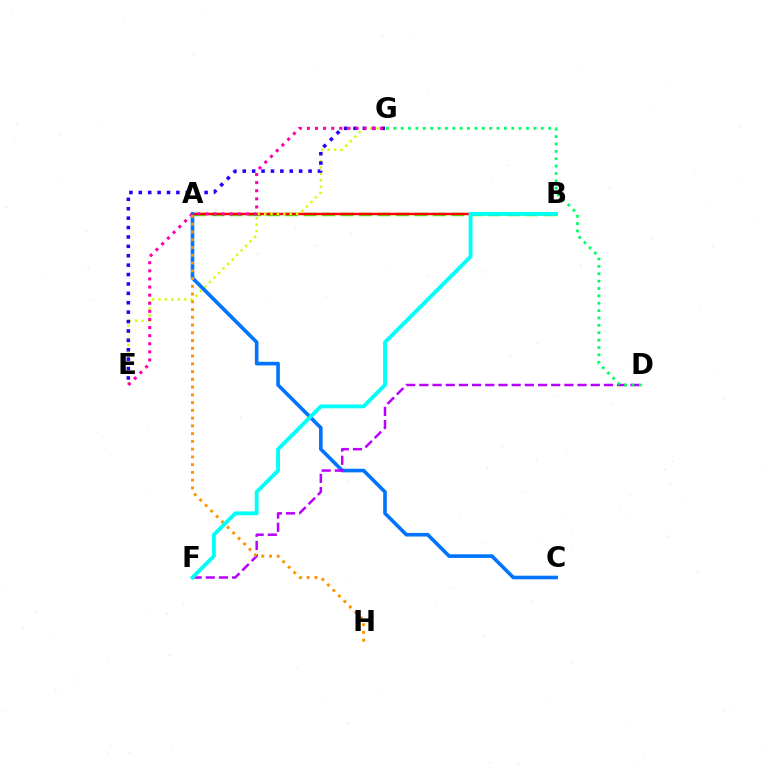{('A', 'B'): [{'color': '#3dff00', 'line_style': 'dashed', 'thickness': 2.51}, {'color': '#ff0000', 'line_style': 'solid', 'thickness': 1.77}], ('E', 'G'): [{'color': '#d1ff00', 'line_style': 'dotted', 'thickness': 1.74}, {'color': '#2500ff', 'line_style': 'dotted', 'thickness': 2.55}, {'color': '#ff00ac', 'line_style': 'dotted', 'thickness': 2.2}], ('A', 'C'): [{'color': '#0074ff', 'line_style': 'solid', 'thickness': 2.61}], ('D', 'F'): [{'color': '#b900ff', 'line_style': 'dashed', 'thickness': 1.79}], ('D', 'G'): [{'color': '#00ff5c', 'line_style': 'dotted', 'thickness': 2.0}], ('A', 'H'): [{'color': '#ff9400', 'line_style': 'dotted', 'thickness': 2.11}], ('B', 'F'): [{'color': '#00fff6', 'line_style': 'solid', 'thickness': 2.77}]}